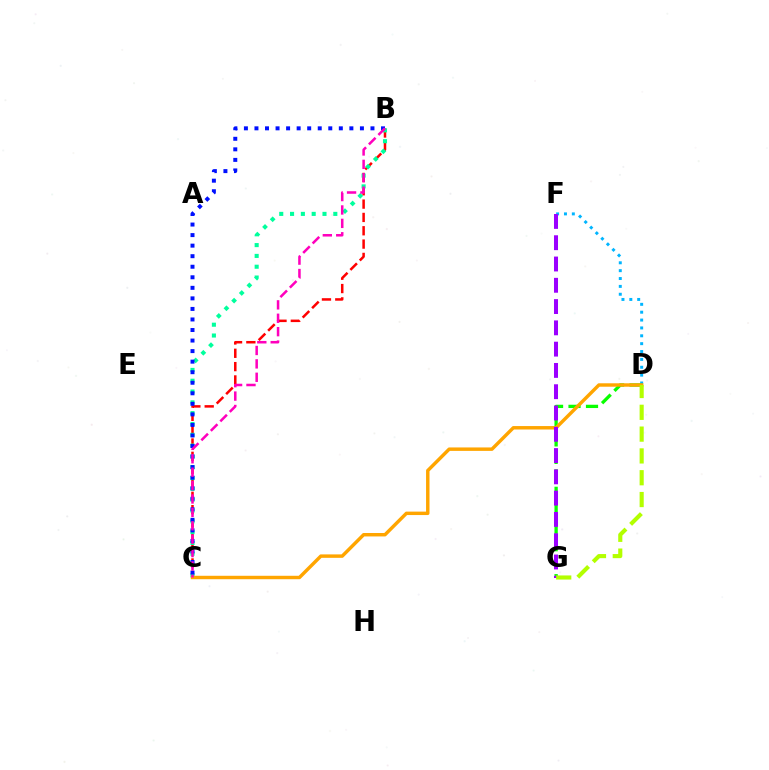{('D', 'F'): [{'color': '#00b5ff', 'line_style': 'dotted', 'thickness': 2.14}], ('B', 'C'): [{'color': '#ff0000', 'line_style': 'dashed', 'thickness': 1.81}, {'color': '#00ff9d', 'line_style': 'dotted', 'thickness': 2.94}, {'color': '#0010ff', 'line_style': 'dotted', 'thickness': 2.87}, {'color': '#ff00bd', 'line_style': 'dashed', 'thickness': 1.82}], ('D', 'G'): [{'color': '#08ff00', 'line_style': 'dashed', 'thickness': 2.37}, {'color': '#b3ff00', 'line_style': 'dashed', 'thickness': 2.96}], ('C', 'D'): [{'color': '#ffa500', 'line_style': 'solid', 'thickness': 2.48}], ('F', 'G'): [{'color': '#9b00ff', 'line_style': 'dashed', 'thickness': 2.89}]}